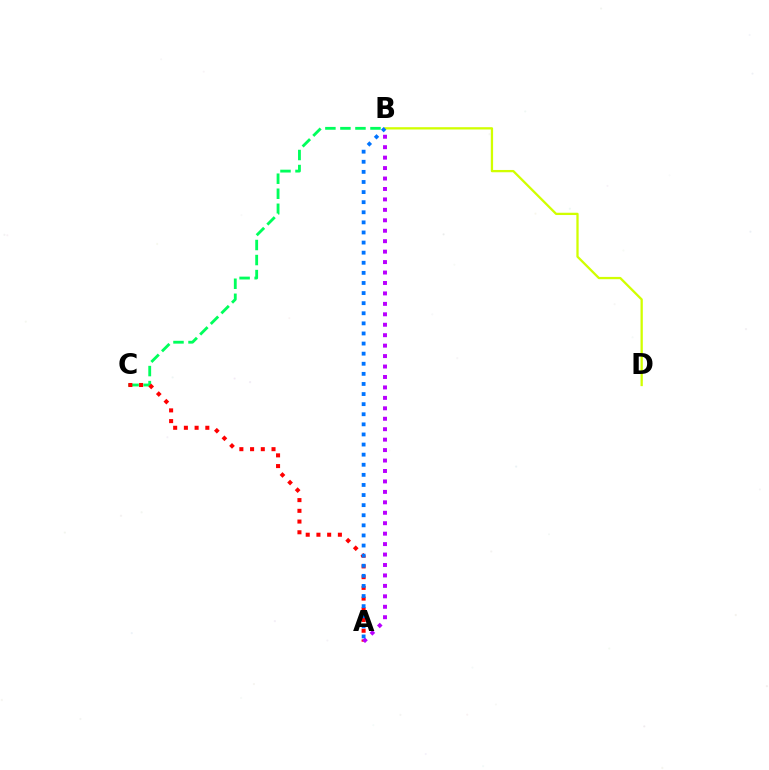{('B', 'D'): [{'color': '#d1ff00', 'line_style': 'solid', 'thickness': 1.65}], ('B', 'C'): [{'color': '#00ff5c', 'line_style': 'dashed', 'thickness': 2.04}], ('A', 'C'): [{'color': '#ff0000', 'line_style': 'dotted', 'thickness': 2.91}], ('A', 'B'): [{'color': '#b900ff', 'line_style': 'dotted', 'thickness': 2.84}, {'color': '#0074ff', 'line_style': 'dotted', 'thickness': 2.74}]}